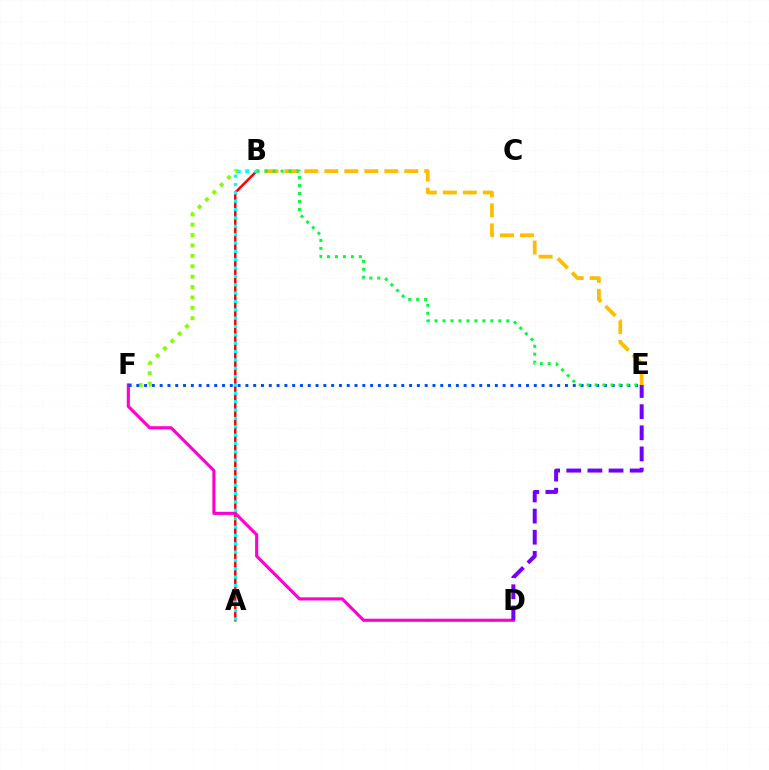{('A', 'B'): [{'color': '#ff0000', 'line_style': 'solid', 'thickness': 1.79}, {'color': '#00fff6', 'line_style': 'dotted', 'thickness': 2.27}], ('B', 'F'): [{'color': '#84ff00', 'line_style': 'dotted', 'thickness': 2.82}], ('D', 'F'): [{'color': '#ff00cf', 'line_style': 'solid', 'thickness': 2.24}], ('E', 'F'): [{'color': '#004bff', 'line_style': 'dotted', 'thickness': 2.12}], ('B', 'E'): [{'color': '#ffbd00', 'line_style': 'dashed', 'thickness': 2.71}, {'color': '#00ff39', 'line_style': 'dotted', 'thickness': 2.16}], ('D', 'E'): [{'color': '#7200ff', 'line_style': 'dashed', 'thickness': 2.87}]}